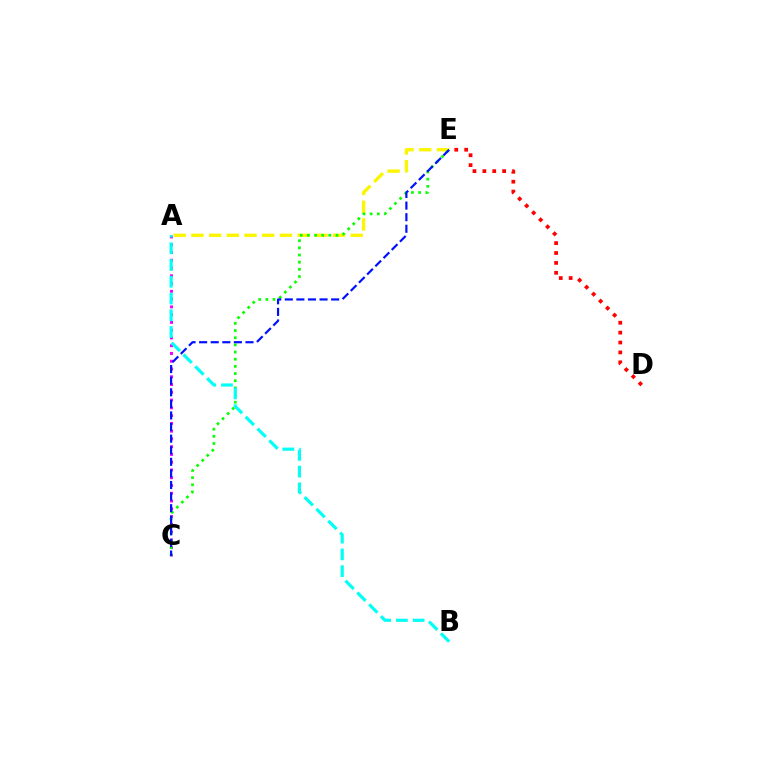{('A', 'E'): [{'color': '#fcf500', 'line_style': 'dashed', 'thickness': 2.4}], ('A', 'C'): [{'color': '#ee00ff', 'line_style': 'dotted', 'thickness': 2.11}], ('C', 'E'): [{'color': '#08ff00', 'line_style': 'dotted', 'thickness': 1.95}, {'color': '#0010ff', 'line_style': 'dashed', 'thickness': 1.57}], ('D', 'E'): [{'color': '#ff0000', 'line_style': 'dotted', 'thickness': 2.69}], ('A', 'B'): [{'color': '#00fff6', 'line_style': 'dashed', 'thickness': 2.28}]}